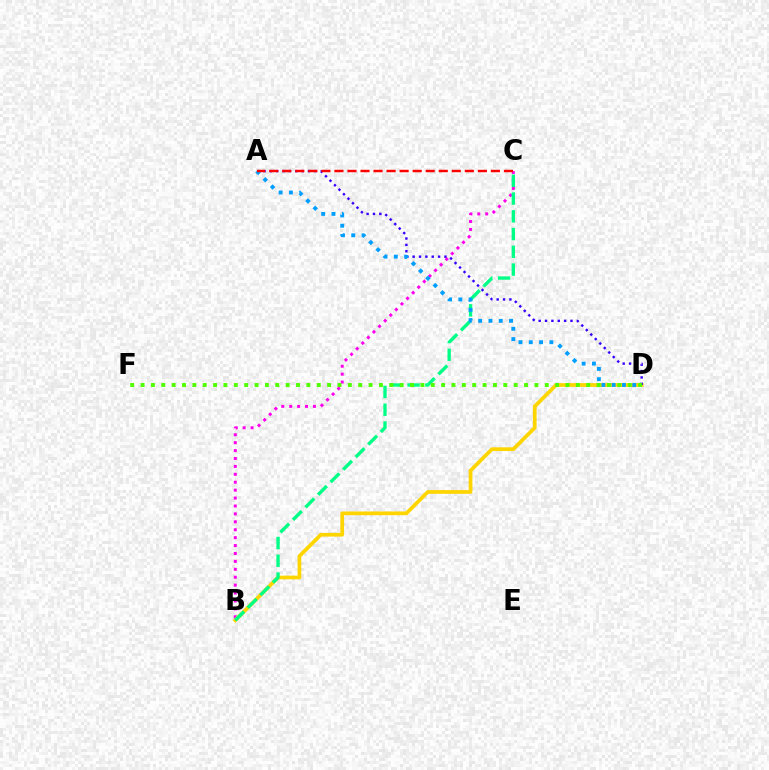{('B', 'C'): [{'color': '#ff00ed', 'line_style': 'dotted', 'thickness': 2.15}, {'color': '#00ff86', 'line_style': 'dashed', 'thickness': 2.41}], ('B', 'D'): [{'color': '#ffd500', 'line_style': 'solid', 'thickness': 2.68}], ('A', 'D'): [{'color': '#3700ff', 'line_style': 'dotted', 'thickness': 1.73}, {'color': '#009eff', 'line_style': 'dotted', 'thickness': 2.79}], ('D', 'F'): [{'color': '#4fff00', 'line_style': 'dotted', 'thickness': 2.82}], ('A', 'C'): [{'color': '#ff0000', 'line_style': 'dashed', 'thickness': 1.77}]}